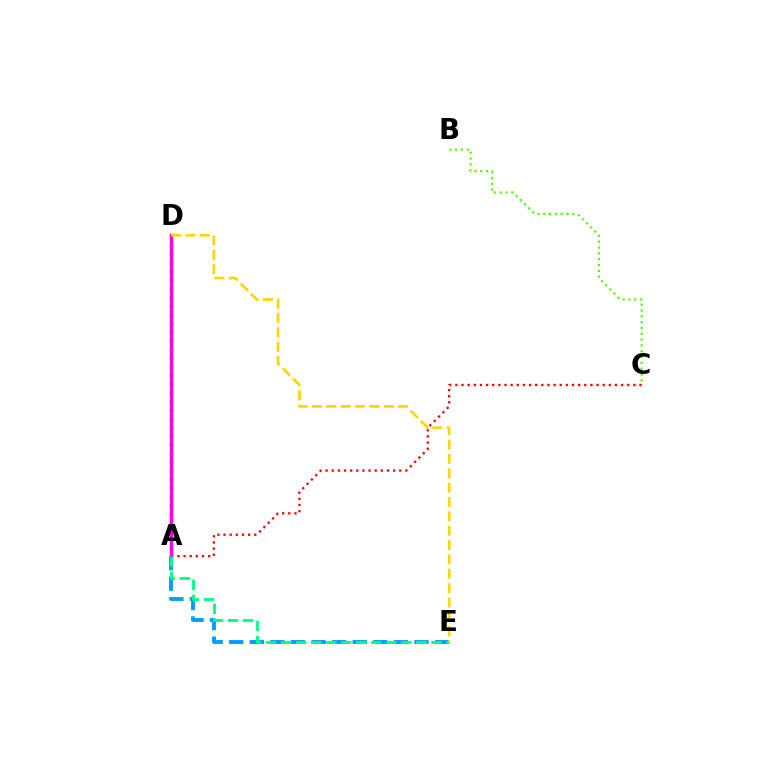{('A', 'D'): [{'color': '#3700ff', 'line_style': 'dotted', 'thickness': 2.35}, {'color': '#ff00ed', 'line_style': 'solid', 'thickness': 2.45}], ('B', 'C'): [{'color': '#4fff00', 'line_style': 'dotted', 'thickness': 1.58}], ('A', 'C'): [{'color': '#ff0000', 'line_style': 'dotted', 'thickness': 1.67}], ('A', 'E'): [{'color': '#009eff', 'line_style': 'dashed', 'thickness': 2.8}, {'color': '#00ff86', 'line_style': 'dashed', 'thickness': 2.04}], ('D', 'E'): [{'color': '#ffd500', 'line_style': 'dashed', 'thickness': 1.95}]}